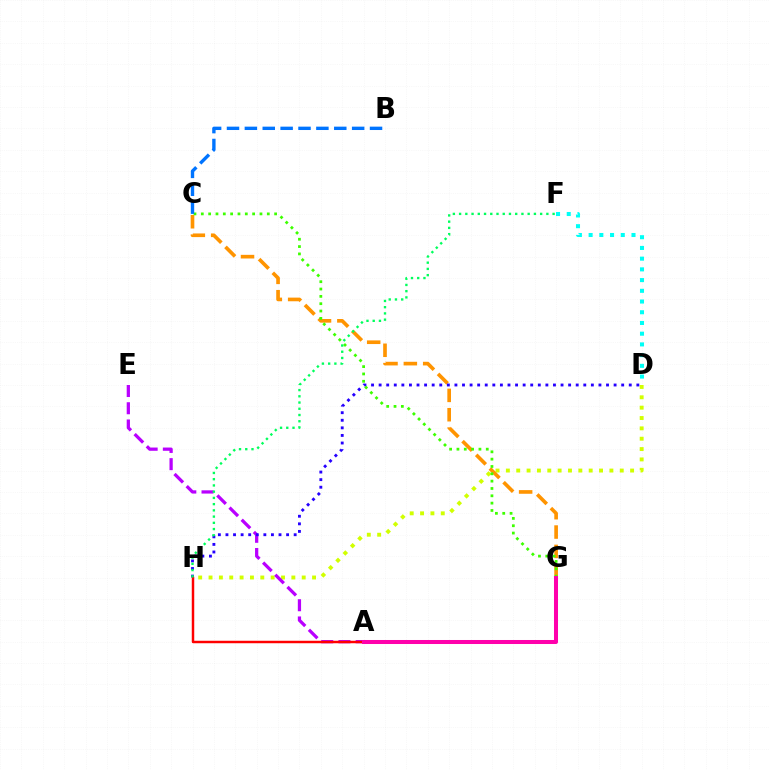{('D', 'H'): [{'color': '#d1ff00', 'line_style': 'dotted', 'thickness': 2.81}, {'color': '#2500ff', 'line_style': 'dotted', 'thickness': 2.06}], ('C', 'G'): [{'color': '#ff9400', 'line_style': 'dashed', 'thickness': 2.63}, {'color': '#3dff00', 'line_style': 'dotted', 'thickness': 1.99}], ('D', 'F'): [{'color': '#00fff6', 'line_style': 'dotted', 'thickness': 2.91}], ('A', 'E'): [{'color': '#b900ff', 'line_style': 'dashed', 'thickness': 2.34}], ('A', 'H'): [{'color': '#ff0000', 'line_style': 'solid', 'thickness': 1.78}], ('A', 'G'): [{'color': '#ff00ac', 'line_style': 'solid', 'thickness': 2.9}], ('B', 'C'): [{'color': '#0074ff', 'line_style': 'dashed', 'thickness': 2.43}], ('F', 'H'): [{'color': '#00ff5c', 'line_style': 'dotted', 'thickness': 1.69}]}